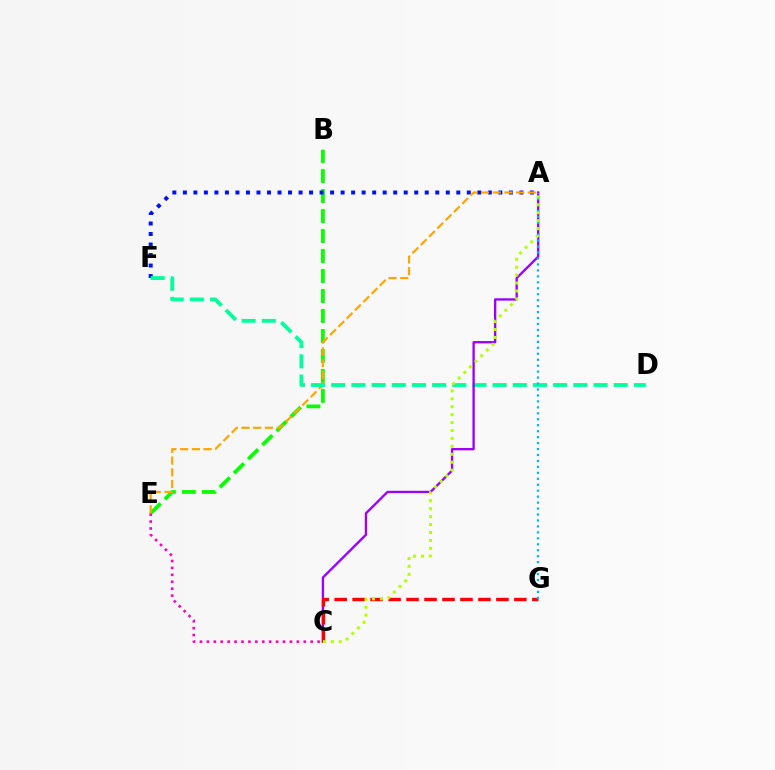{('B', 'E'): [{'color': '#08ff00', 'line_style': 'dashed', 'thickness': 2.71}], ('C', 'E'): [{'color': '#ff00bd', 'line_style': 'dotted', 'thickness': 1.88}], ('A', 'F'): [{'color': '#0010ff', 'line_style': 'dotted', 'thickness': 2.86}], ('A', 'E'): [{'color': '#ffa500', 'line_style': 'dashed', 'thickness': 1.59}], ('D', 'F'): [{'color': '#00ff9d', 'line_style': 'dashed', 'thickness': 2.74}], ('A', 'C'): [{'color': '#9b00ff', 'line_style': 'solid', 'thickness': 1.68}, {'color': '#b3ff00', 'line_style': 'dotted', 'thickness': 2.15}], ('C', 'G'): [{'color': '#ff0000', 'line_style': 'dashed', 'thickness': 2.44}], ('A', 'G'): [{'color': '#00b5ff', 'line_style': 'dotted', 'thickness': 1.62}]}